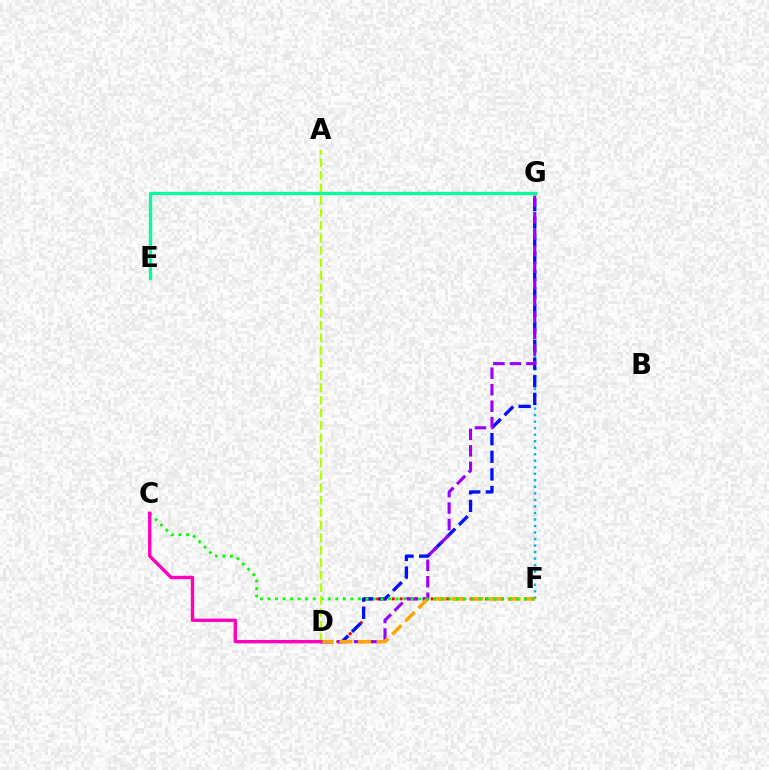{('D', 'F'): [{'color': '#ff0000', 'line_style': 'dotted', 'thickness': 2.12}, {'color': '#ffa500', 'line_style': 'dashed', 'thickness': 2.53}], ('F', 'G'): [{'color': '#00b5ff', 'line_style': 'dotted', 'thickness': 1.77}], ('D', 'G'): [{'color': '#0010ff', 'line_style': 'dashed', 'thickness': 2.4}, {'color': '#9b00ff', 'line_style': 'dashed', 'thickness': 2.24}], ('E', 'G'): [{'color': '#00ff9d', 'line_style': 'solid', 'thickness': 2.37}], ('C', 'F'): [{'color': '#08ff00', 'line_style': 'dotted', 'thickness': 2.05}], ('A', 'D'): [{'color': '#b3ff00', 'line_style': 'dashed', 'thickness': 1.7}], ('C', 'D'): [{'color': '#ff00bd', 'line_style': 'solid', 'thickness': 2.42}]}